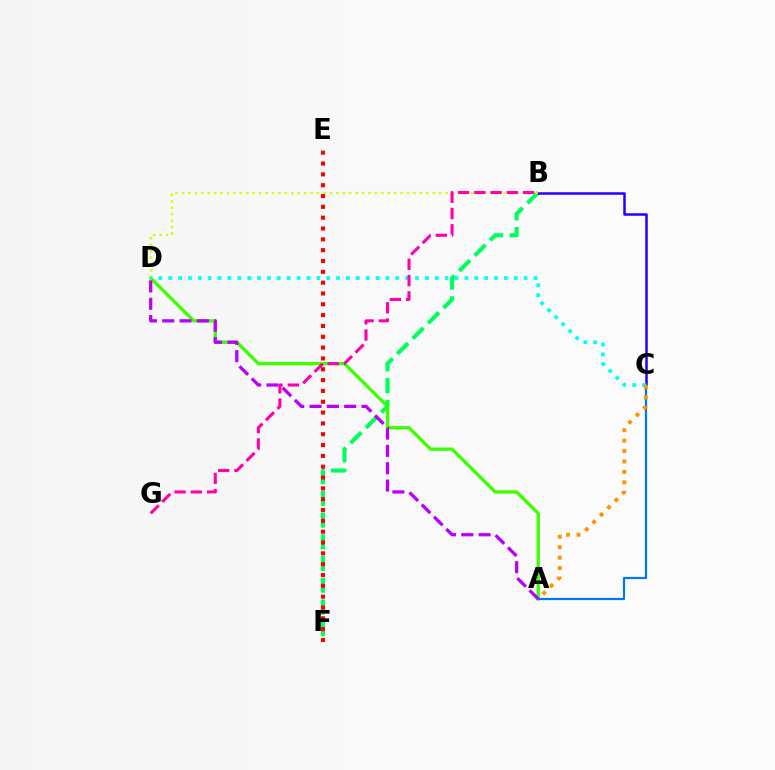{('B', 'F'): [{'color': '#00ff5c', 'line_style': 'dashed', 'thickness': 2.95}], ('B', 'C'): [{'color': '#2500ff', 'line_style': 'solid', 'thickness': 1.8}], ('A', 'D'): [{'color': '#3dff00', 'line_style': 'solid', 'thickness': 2.4}, {'color': '#b900ff', 'line_style': 'dashed', 'thickness': 2.35}], ('A', 'C'): [{'color': '#0074ff', 'line_style': 'solid', 'thickness': 1.57}, {'color': '#ff9400', 'line_style': 'dotted', 'thickness': 2.83}], ('B', 'D'): [{'color': '#d1ff00', 'line_style': 'dotted', 'thickness': 1.75}], ('C', 'D'): [{'color': '#00fff6', 'line_style': 'dotted', 'thickness': 2.68}], ('B', 'G'): [{'color': '#ff00ac', 'line_style': 'dashed', 'thickness': 2.21}], ('E', 'F'): [{'color': '#ff0000', 'line_style': 'dotted', 'thickness': 2.94}]}